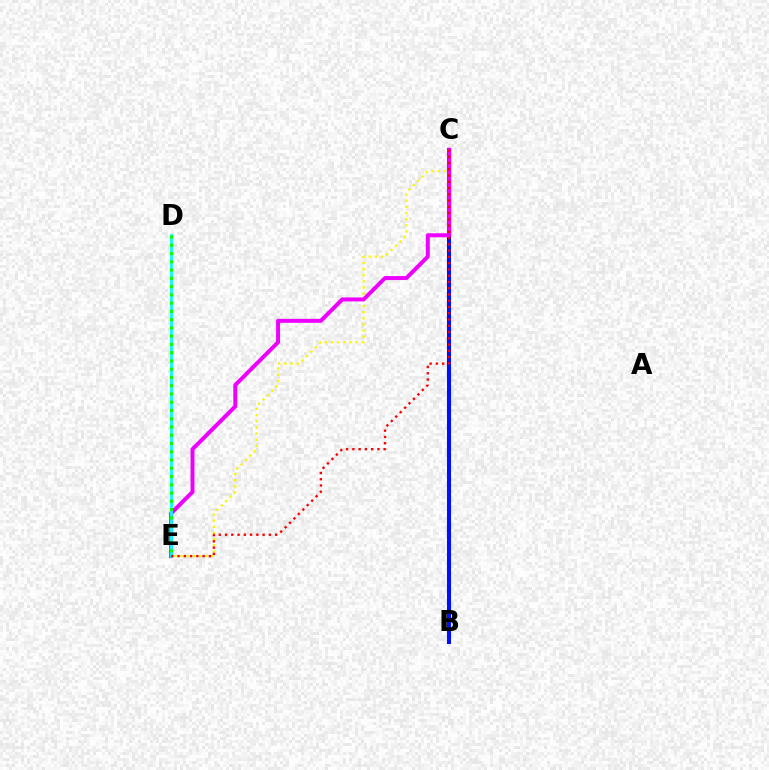{('B', 'C'): [{'color': '#0010ff', 'line_style': 'solid', 'thickness': 2.92}], ('C', 'E'): [{'color': '#fcf500', 'line_style': 'dotted', 'thickness': 1.67}, {'color': '#ee00ff', 'line_style': 'solid', 'thickness': 2.86}, {'color': '#ff0000', 'line_style': 'dotted', 'thickness': 1.7}], ('D', 'E'): [{'color': '#00fff6', 'line_style': 'solid', 'thickness': 1.99}, {'color': '#08ff00', 'line_style': 'dotted', 'thickness': 2.24}]}